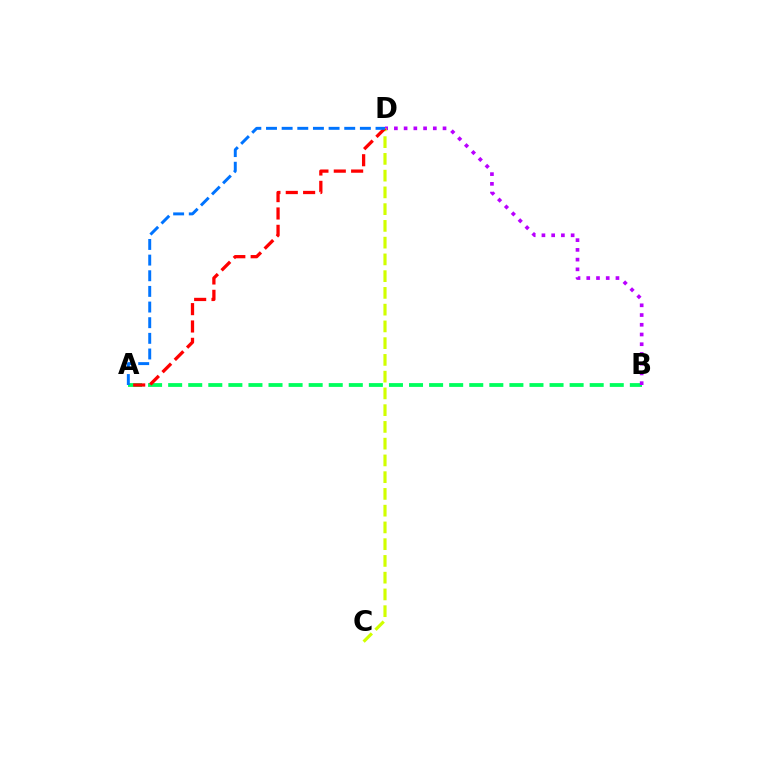{('A', 'B'): [{'color': '#00ff5c', 'line_style': 'dashed', 'thickness': 2.73}], ('B', 'D'): [{'color': '#b900ff', 'line_style': 'dotted', 'thickness': 2.64}], ('C', 'D'): [{'color': '#d1ff00', 'line_style': 'dashed', 'thickness': 2.28}], ('A', 'D'): [{'color': '#ff0000', 'line_style': 'dashed', 'thickness': 2.36}, {'color': '#0074ff', 'line_style': 'dashed', 'thickness': 2.13}]}